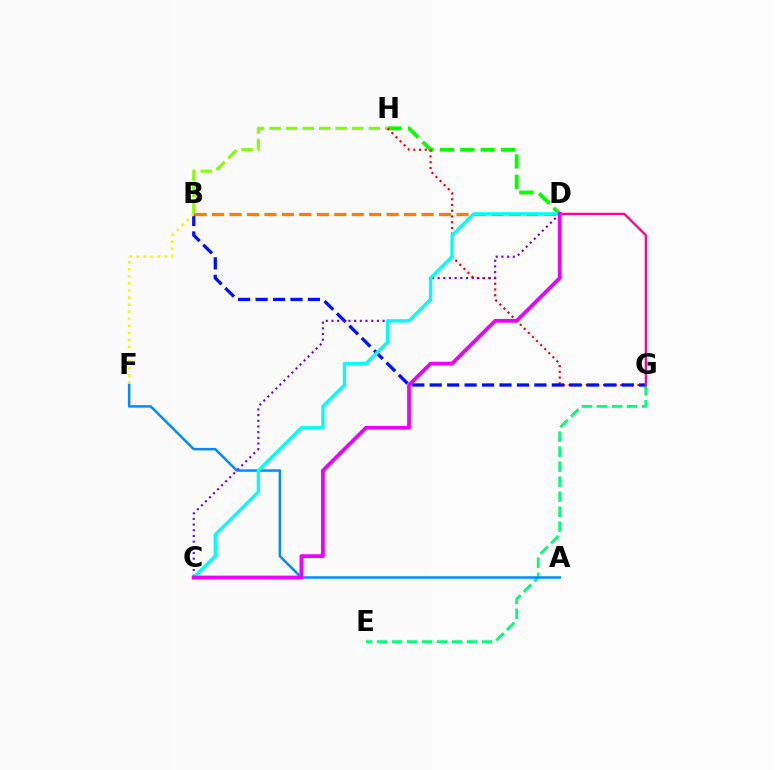{('D', 'H'): [{'color': '#08ff00', 'line_style': 'dashed', 'thickness': 2.77}], ('B', 'H'): [{'color': '#84ff00', 'line_style': 'dashed', 'thickness': 2.24}], ('G', 'H'): [{'color': '#ff0000', 'line_style': 'dotted', 'thickness': 1.56}], ('E', 'G'): [{'color': '#00ff74', 'line_style': 'dashed', 'thickness': 2.04}], ('B', 'G'): [{'color': '#0010ff', 'line_style': 'dashed', 'thickness': 2.37}], ('D', 'G'): [{'color': '#ff0094', 'line_style': 'solid', 'thickness': 1.63}], ('C', 'D'): [{'color': '#7200ff', 'line_style': 'dotted', 'thickness': 1.54}, {'color': '#00fff6', 'line_style': 'solid', 'thickness': 2.4}, {'color': '#ee00ff', 'line_style': 'solid', 'thickness': 2.72}], ('B', 'F'): [{'color': '#fcf500', 'line_style': 'dotted', 'thickness': 1.92}], ('B', 'D'): [{'color': '#ff7c00', 'line_style': 'dashed', 'thickness': 2.37}], ('A', 'F'): [{'color': '#008cff', 'line_style': 'solid', 'thickness': 1.8}]}